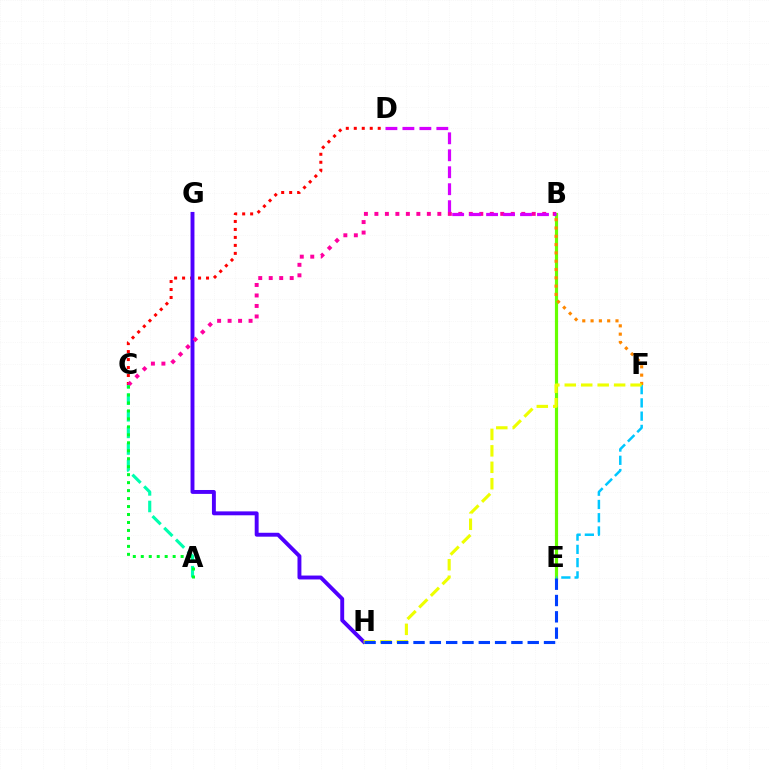{('B', 'E'): [{'color': '#66ff00', 'line_style': 'solid', 'thickness': 2.29}], ('C', 'D'): [{'color': '#ff0000', 'line_style': 'dotted', 'thickness': 2.17}], ('B', 'F'): [{'color': '#ff8800', 'line_style': 'dotted', 'thickness': 2.26}], ('G', 'H'): [{'color': '#4f00ff', 'line_style': 'solid', 'thickness': 2.81}], ('B', 'C'): [{'color': '#ff00a0', 'line_style': 'dotted', 'thickness': 2.85}], ('E', 'F'): [{'color': '#00c7ff', 'line_style': 'dashed', 'thickness': 1.8}], ('F', 'H'): [{'color': '#eeff00', 'line_style': 'dashed', 'thickness': 2.24}], ('B', 'D'): [{'color': '#d600ff', 'line_style': 'dashed', 'thickness': 2.31}], ('A', 'C'): [{'color': '#00ffaf', 'line_style': 'dashed', 'thickness': 2.25}, {'color': '#00ff27', 'line_style': 'dotted', 'thickness': 2.16}], ('E', 'H'): [{'color': '#003fff', 'line_style': 'dashed', 'thickness': 2.22}]}